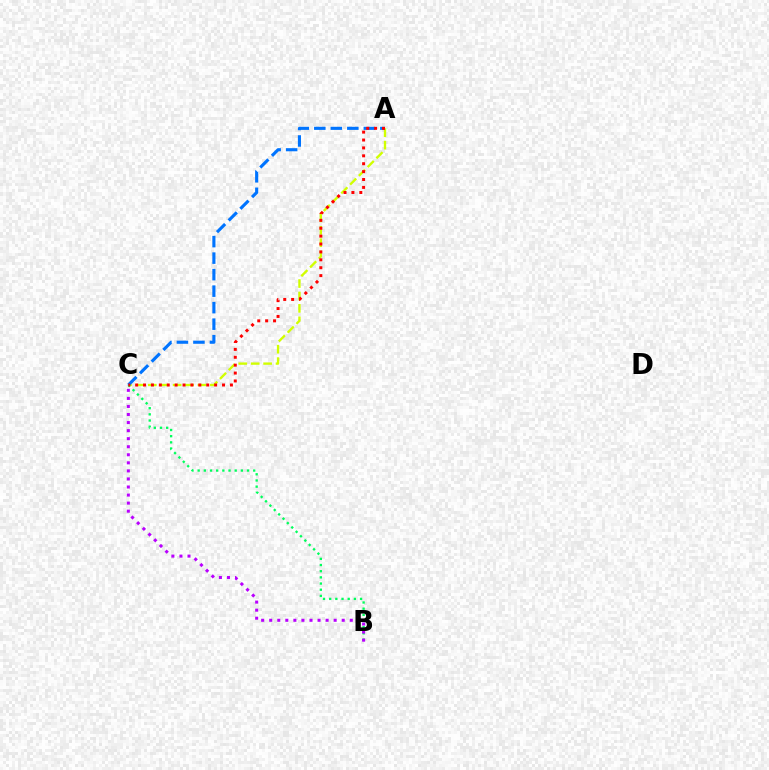{('A', 'C'): [{'color': '#d1ff00', 'line_style': 'dashed', 'thickness': 1.69}, {'color': '#0074ff', 'line_style': 'dashed', 'thickness': 2.24}, {'color': '#ff0000', 'line_style': 'dotted', 'thickness': 2.15}], ('B', 'C'): [{'color': '#00ff5c', 'line_style': 'dotted', 'thickness': 1.68}, {'color': '#b900ff', 'line_style': 'dotted', 'thickness': 2.19}]}